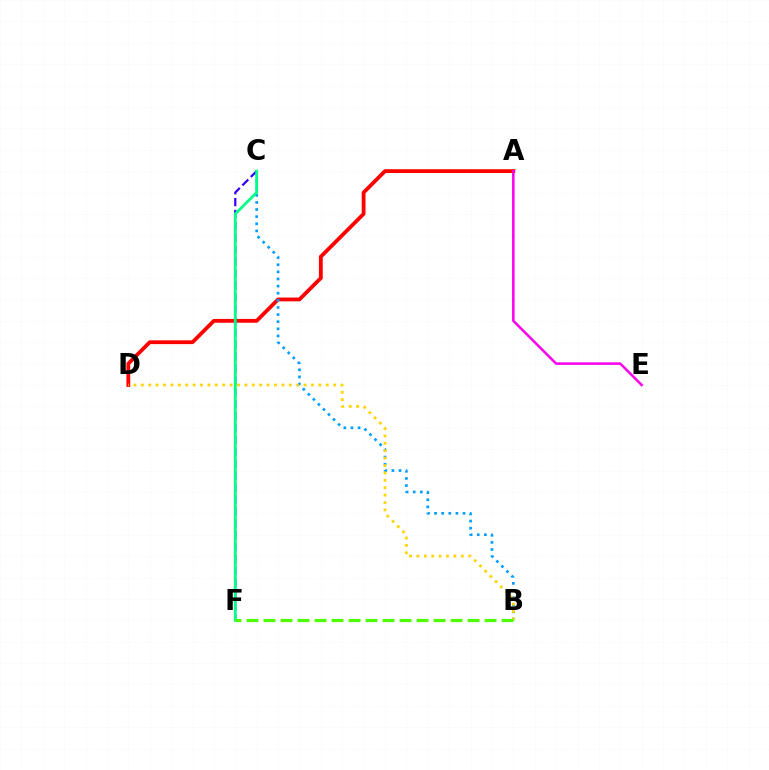{('A', 'D'): [{'color': '#ff0000', 'line_style': 'solid', 'thickness': 2.74}], ('B', 'C'): [{'color': '#009eff', 'line_style': 'dotted', 'thickness': 1.93}], ('A', 'E'): [{'color': '#ff00ed', 'line_style': 'solid', 'thickness': 1.82}], ('C', 'F'): [{'color': '#3700ff', 'line_style': 'dashed', 'thickness': 1.62}, {'color': '#00ff86', 'line_style': 'solid', 'thickness': 2.01}], ('B', 'D'): [{'color': '#ffd500', 'line_style': 'dotted', 'thickness': 2.01}], ('B', 'F'): [{'color': '#4fff00', 'line_style': 'dashed', 'thickness': 2.31}]}